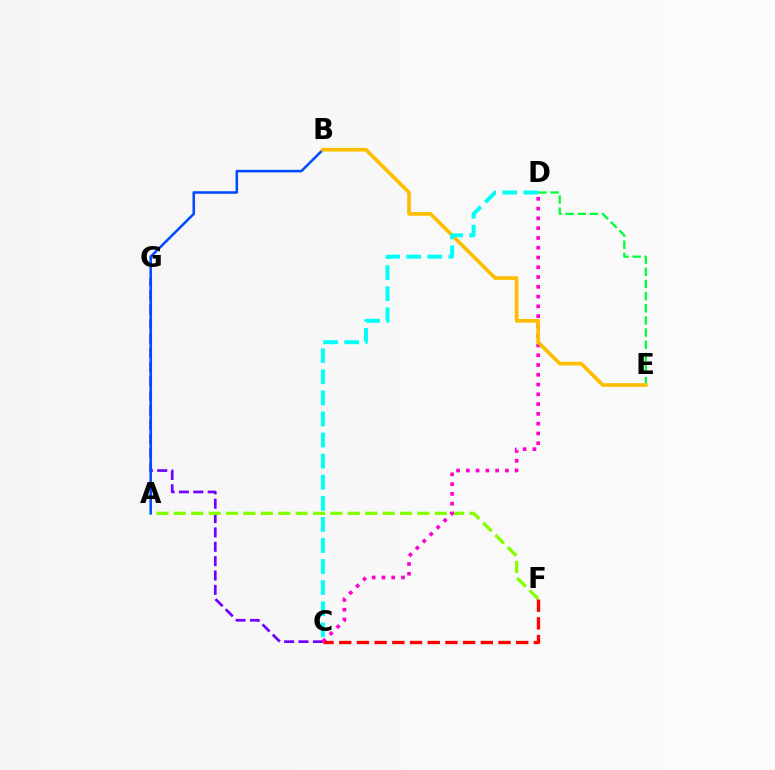{('C', 'G'): [{'color': '#7200ff', 'line_style': 'dashed', 'thickness': 1.95}], ('A', 'F'): [{'color': '#84ff00', 'line_style': 'dashed', 'thickness': 2.36}], ('C', 'D'): [{'color': '#ff00cf', 'line_style': 'dotted', 'thickness': 2.66}, {'color': '#00fff6', 'line_style': 'dashed', 'thickness': 2.86}], ('A', 'B'): [{'color': '#004bff', 'line_style': 'solid', 'thickness': 1.82}], ('C', 'F'): [{'color': '#ff0000', 'line_style': 'dashed', 'thickness': 2.4}], ('D', 'E'): [{'color': '#00ff39', 'line_style': 'dashed', 'thickness': 1.65}], ('B', 'E'): [{'color': '#ffbd00', 'line_style': 'solid', 'thickness': 2.64}]}